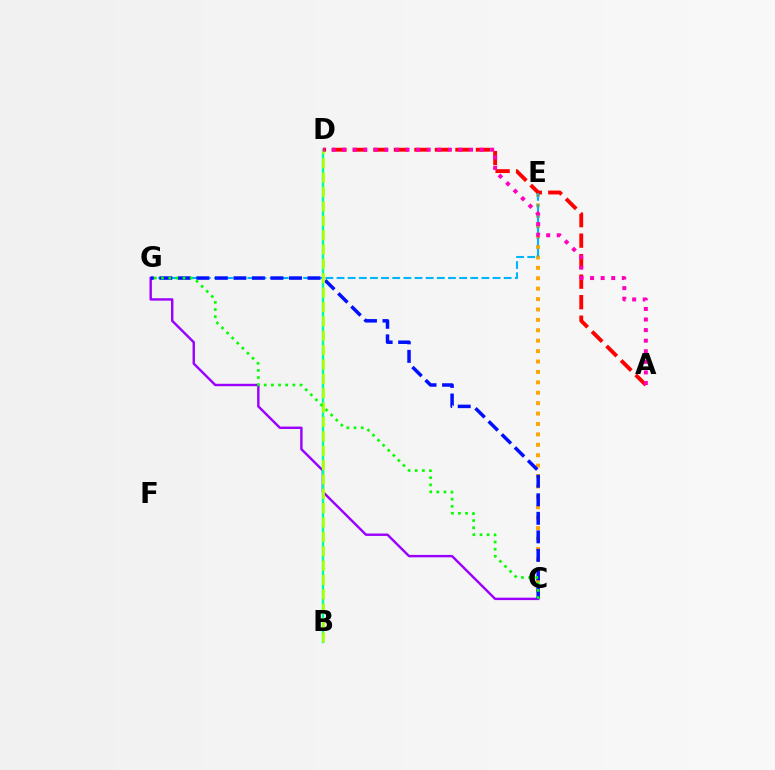{('C', 'E'): [{'color': '#ffa500', 'line_style': 'dotted', 'thickness': 2.83}], ('A', 'D'): [{'color': '#ff0000', 'line_style': 'dashed', 'thickness': 2.79}, {'color': '#ff00bd', 'line_style': 'dotted', 'thickness': 2.88}], ('C', 'G'): [{'color': '#9b00ff', 'line_style': 'solid', 'thickness': 1.74}, {'color': '#0010ff', 'line_style': 'dashed', 'thickness': 2.52}, {'color': '#08ff00', 'line_style': 'dotted', 'thickness': 1.95}], ('B', 'D'): [{'color': '#00ff9d', 'line_style': 'solid', 'thickness': 1.76}, {'color': '#b3ff00', 'line_style': 'dashed', 'thickness': 1.95}], ('E', 'G'): [{'color': '#00b5ff', 'line_style': 'dashed', 'thickness': 1.51}]}